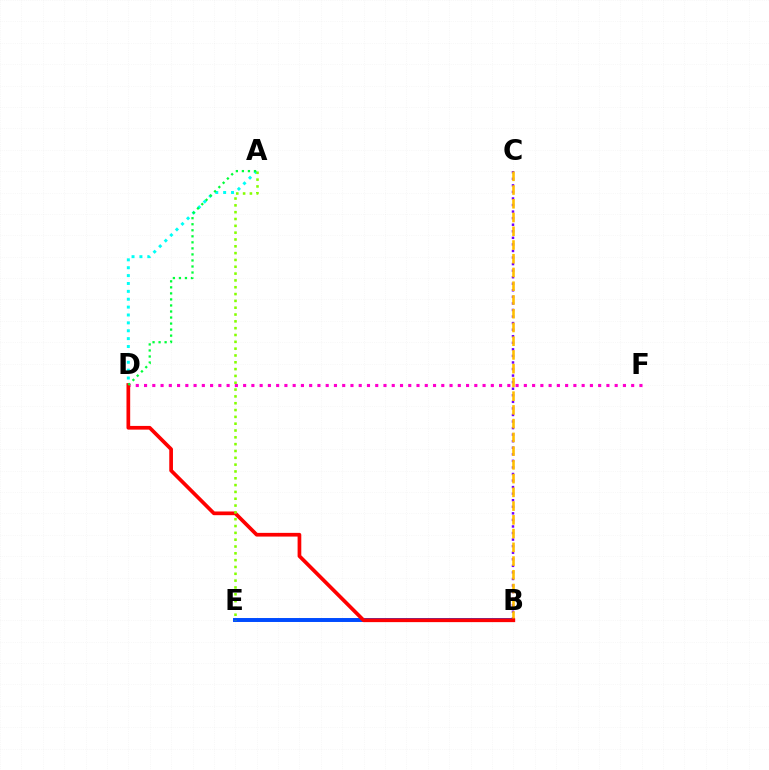{('B', 'C'): [{'color': '#7200ff', 'line_style': 'dotted', 'thickness': 1.78}, {'color': '#ffbd00', 'line_style': 'dashed', 'thickness': 1.87}], ('B', 'E'): [{'color': '#004bff', 'line_style': 'solid', 'thickness': 2.84}], ('A', 'D'): [{'color': '#00fff6', 'line_style': 'dotted', 'thickness': 2.14}, {'color': '#00ff39', 'line_style': 'dotted', 'thickness': 1.64}], ('D', 'F'): [{'color': '#ff00cf', 'line_style': 'dotted', 'thickness': 2.24}], ('B', 'D'): [{'color': '#ff0000', 'line_style': 'solid', 'thickness': 2.67}], ('A', 'E'): [{'color': '#84ff00', 'line_style': 'dotted', 'thickness': 1.85}]}